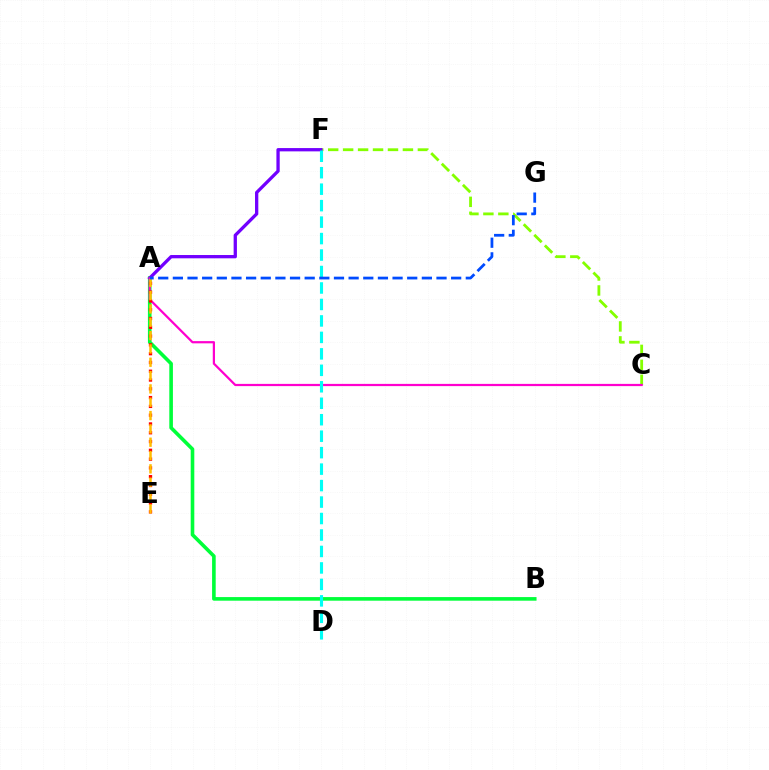{('C', 'F'): [{'color': '#84ff00', 'line_style': 'dashed', 'thickness': 2.03}], ('A', 'B'): [{'color': '#00ff39', 'line_style': 'solid', 'thickness': 2.6}], ('A', 'F'): [{'color': '#7200ff', 'line_style': 'solid', 'thickness': 2.37}], ('A', 'C'): [{'color': '#ff00cf', 'line_style': 'solid', 'thickness': 1.6}], ('D', 'F'): [{'color': '#00fff6', 'line_style': 'dashed', 'thickness': 2.24}], ('A', 'E'): [{'color': '#ff0000', 'line_style': 'dotted', 'thickness': 2.39}, {'color': '#ffbd00', 'line_style': 'dashed', 'thickness': 1.81}], ('A', 'G'): [{'color': '#004bff', 'line_style': 'dashed', 'thickness': 1.99}]}